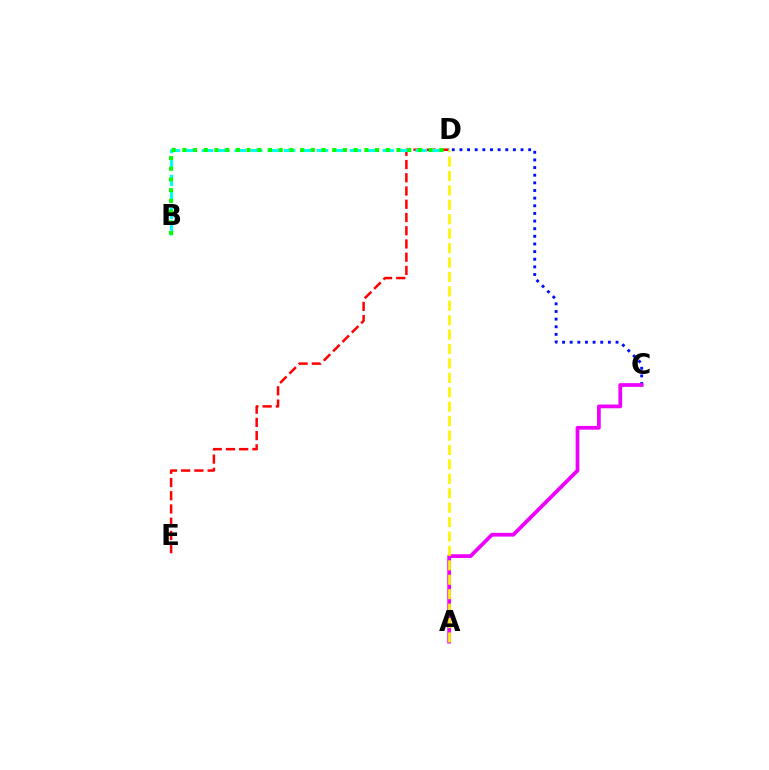{('D', 'E'): [{'color': '#ff0000', 'line_style': 'dashed', 'thickness': 1.8}], ('B', 'D'): [{'color': '#00fff6', 'line_style': 'dashed', 'thickness': 2.23}, {'color': '#08ff00', 'line_style': 'dotted', 'thickness': 2.91}], ('C', 'D'): [{'color': '#0010ff', 'line_style': 'dotted', 'thickness': 2.08}], ('A', 'C'): [{'color': '#ee00ff', 'line_style': 'solid', 'thickness': 2.7}], ('A', 'D'): [{'color': '#fcf500', 'line_style': 'dashed', 'thickness': 1.96}]}